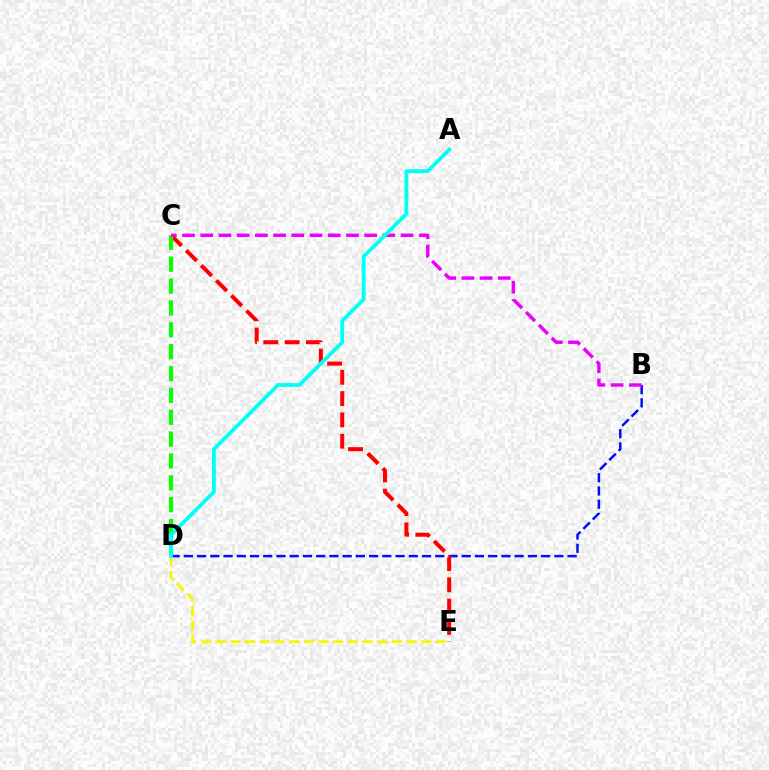{('B', 'D'): [{'color': '#0010ff', 'line_style': 'dashed', 'thickness': 1.8}], ('C', 'E'): [{'color': '#ff0000', 'line_style': 'dashed', 'thickness': 2.89}], ('C', 'D'): [{'color': '#08ff00', 'line_style': 'dashed', 'thickness': 2.97}], ('D', 'E'): [{'color': '#fcf500', 'line_style': 'dashed', 'thickness': 2.0}], ('B', 'C'): [{'color': '#ee00ff', 'line_style': 'dashed', 'thickness': 2.47}], ('A', 'D'): [{'color': '#00fff6', 'line_style': 'solid', 'thickness': 2.73}]}